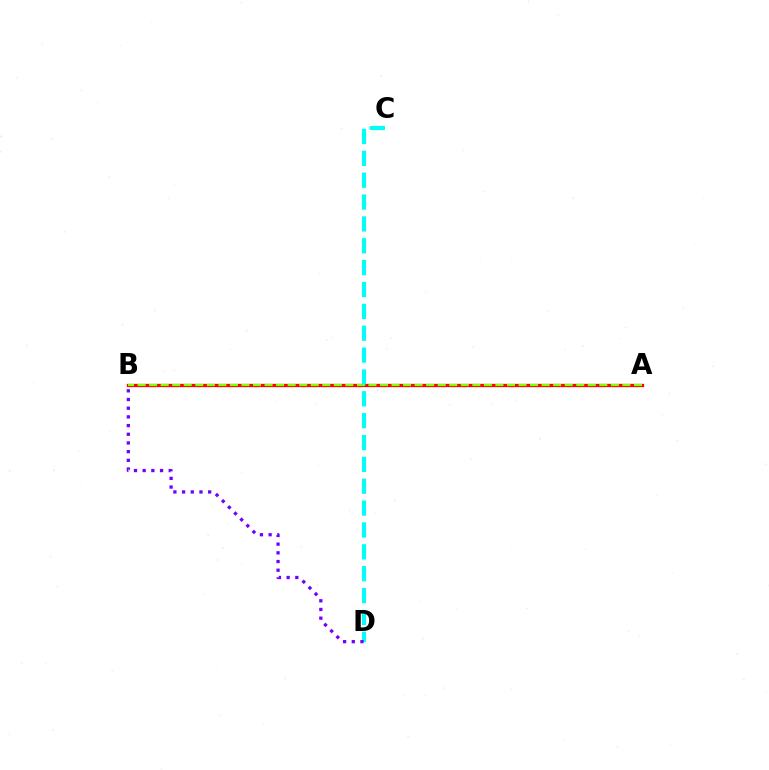{('A', 'B'): [{'color': '#ff0000', 'line_style': 'solid', 'thickness': 2.37}, {'color': '#84ff00', 'line_style': 'dashed', 'thickness': 1.57}], ('C', 'D'): [{'color': '#00fff6', 'line_style': 'dashed', 'thickness': 2.97}], ('B', 'D'): [{'color': '#7200ff', 'line_style': 'dotted', 'thickness': 2.36}]}